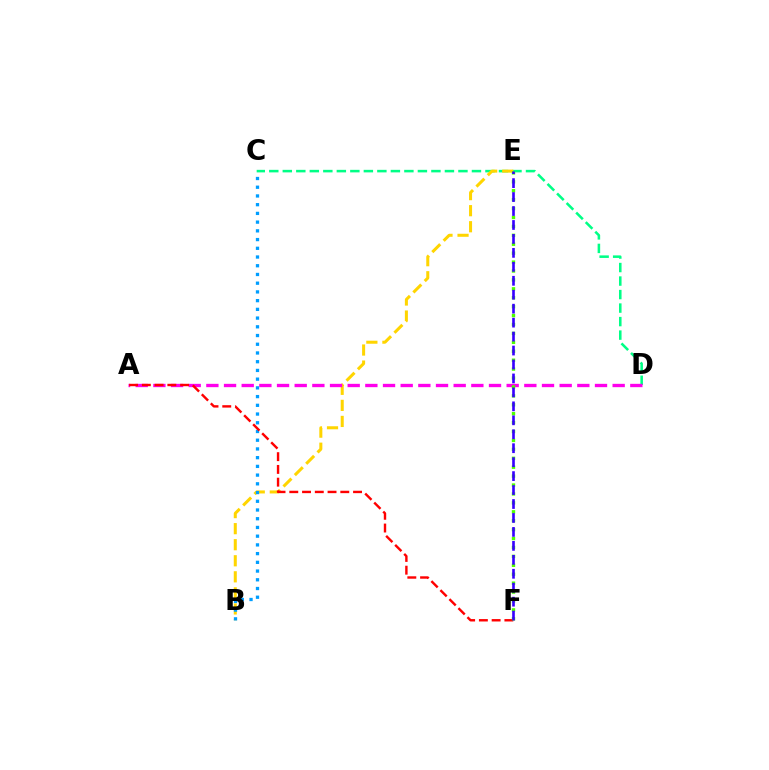{('C', 'D'): [{'color': '#00ff86', 'line_style': 'dashed', 'thickness': 1.84}], ('B', 'E'): [{'color': '#ffd500', 'line_style': 'dashed', 'thickness': 2.18}], ('A', 'D'): [{'color': '#ff00ed', 'line_style': 'dashed', 'thickness': 2.4}], ('B', 'C'): [{'color': '#009eff', 'line_style': 'dotted', 'thickness': 2.37}], ('A', 'F'): [{'color': '#ff0000', 'line_style': 'dashed', 'thickness': 1.73}], ('E', 'F'): [{'color': '#4fff00', 'line_style': 'dotted', 'thickness': 2.42}, {'color': '#3700ff', 'line_style': 'dashed', 'thickness': 1.9}]}